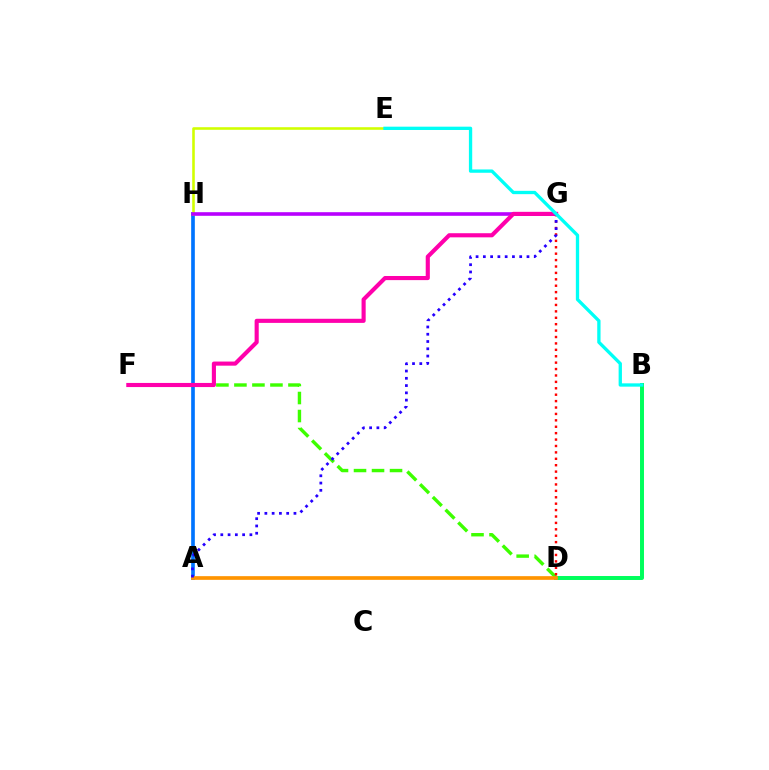{('B', 'D'): [{'color': '#00ff5c', 'line_style': 'solid', 'thickness': 2.86}], ('A', 'H'): [{'color': '#0074ff', 'line_style': 'solid', 'thickness': 2.64}], ('D', 'F'): [{'color': '#3dff00', 'line_style': 'dashed', 'thickness': 2.45}], ('A', 'D'): [{'color': '#ff9400', 'line_style': 'solid', 'thickness': 2.65}], ('E', 'H'): [{'color': '#d1ff00', 'line_style': 'solid', 'thickness': 1.86}], ('D', 'G'): [{'color': '#ff0000', 'line_style': 'dotted', 'thickness': 1.74}], ('G', 'H'): [{'color': '#b900ff', 'line_style': 'solid', 'thickness': 2.6}], ('F', 'G'): [{'color': '#ff00ac', 'line_style': 'solid', 'thickness': 2.96}], ('A', 'G'): [{'color': '#2500ff', 'line_style': 'dotted', 'thickness': 1.98}], ('B', 'E'): [{'color': '#00fff6', 'line_style': 'solid', 'thickness': 2.38}]}